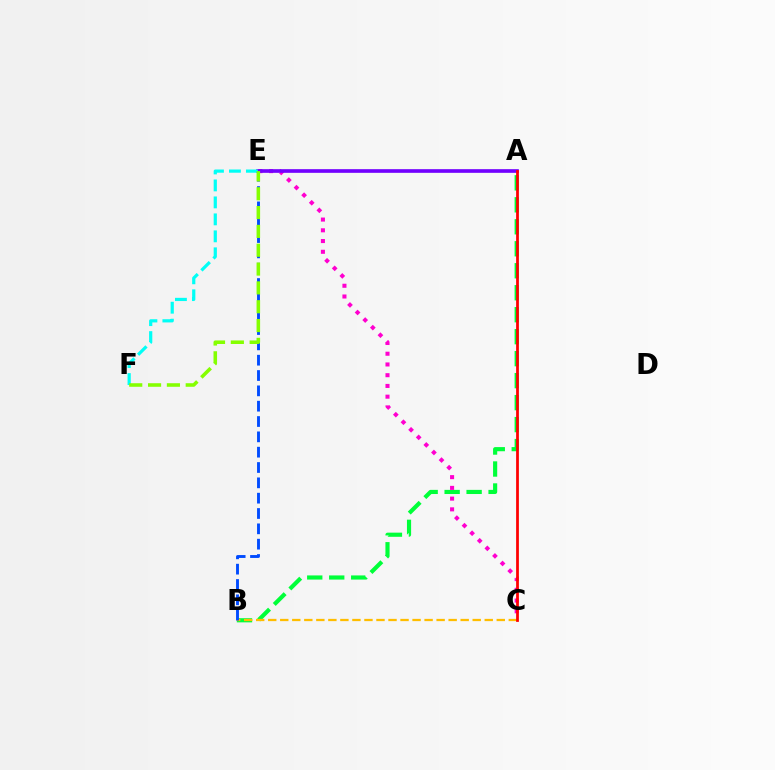{('A', 'B'): [{'color': '#00ff39', 'line_style': 'dashed', 'thickness': 2.99}], ('C', 'E'): [{'color': '#ff00cf', 'line_style': 'dotted', 'thickness': 2.92}], ('A', 'E'): [{'color': '#7200ff', 'line_style': 'solid', 'thickness': 2.63}], ('B', 'C'): [{'color': '#ffbd00', 'line_style': 'dashed', 'thickness': 1.63}], ('B', 'E'): [{'color': '#004bff', 'line_style': 'dashed', 'thickness': 2.08}], ('A', 'C'): [{'color': '#ff0000', 'line_style': 'solid', 'thickness': 1.99}], ('E', 'F'): [{'color': '#00fff6', 'line_style': 'dashed', 'thickness': 2.31}, {'color': '#84ff00', 'line_style': 'dashed', 'thickness': 2.56}]}